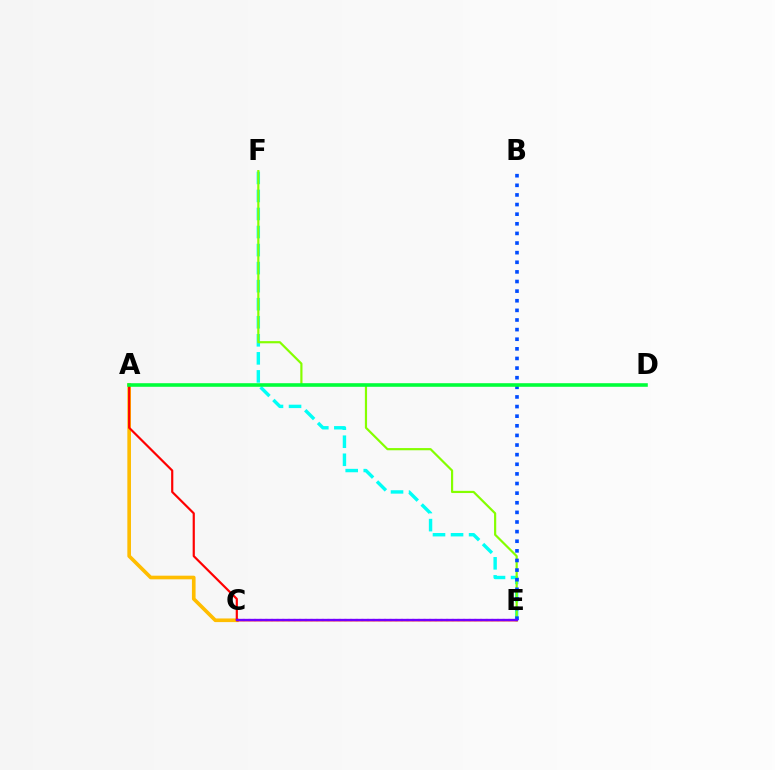{('A', 'C'): [{'color': '#ffbd00', 'line_style': 'solid', 'thickness': 2.62}], ('E', 'F'): [{'color': '#00fff6', 'line_style': 'dashed', 'thickness': 2.45}, {'color': '#84ff00', 'line_style': 'solid', 'thickness': 1.57}], ('B', 'E'): [{'color': '#004bff', 'line_style': 'dotted', 'thickness': 2.61}], ('C', 'E'): [{'color': '#ff00cf', 'line_style': 'dotted', 'thickness': 1.54}, {'color': '#7200ff', 'line_style': 'solid', 'thickness': 1.68}], ('A', 'E'): [{'color': '#ff0000', 'line_style': 'solid', 'thickness': 1.57}], ('A', 'D'): [{'color': '#00ff39', 'line_style': 'solid', 'thickness': 2.58}]}